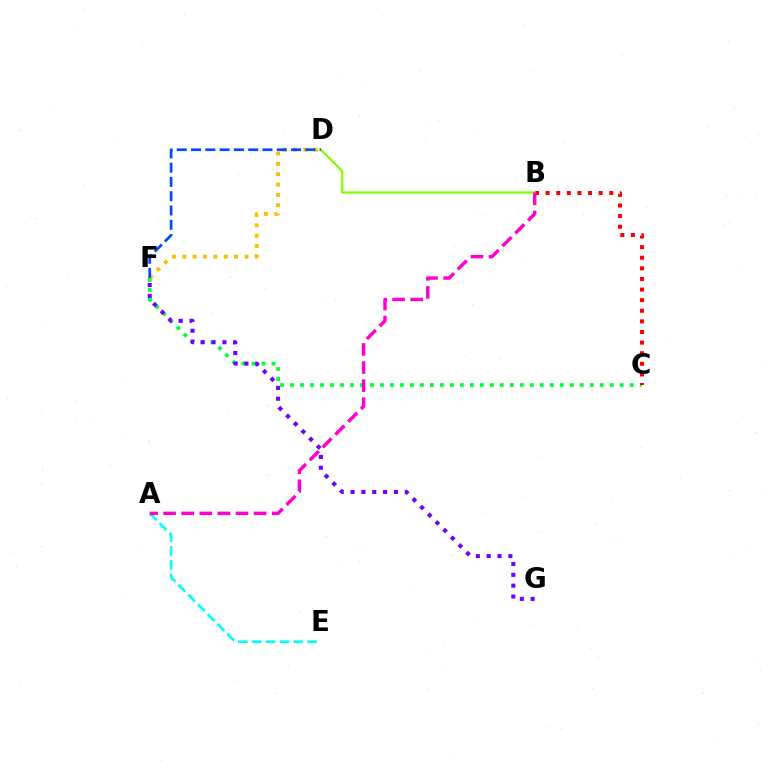{('C', 'F'): [{'color': '#00ff39', 'line_style': 'dotted', 'thickness': 2.71}], ('B', 'C'): [{'color': '#ff0000', 'line_style': 'dotted', 'thickness': 2.88}], ('F', 'G'): [{'color': '#7200ff', 'line_style': 'dotted', 'thickness': 2.95}], ('D', 'F'): [{'color': '#ffbd00', 'line_style': 'dotted', 'thickness': 2.82}, {'color': '#004bff', 'line_style': 'dashed', 'thickness': 1.94}], ('B', 'D'): [{'color': '#84ff00', 'line_style': 'solid', 'thickness': 1.63}], ('A', 'E'): [{'color': '#00fff6', 'line_style': 'dashed', 'thickness': 1.88}], ('A', 'B'): [{'color': '#ff00cf', 'line_style': 'dashed', 'thickness': 2.46}]}